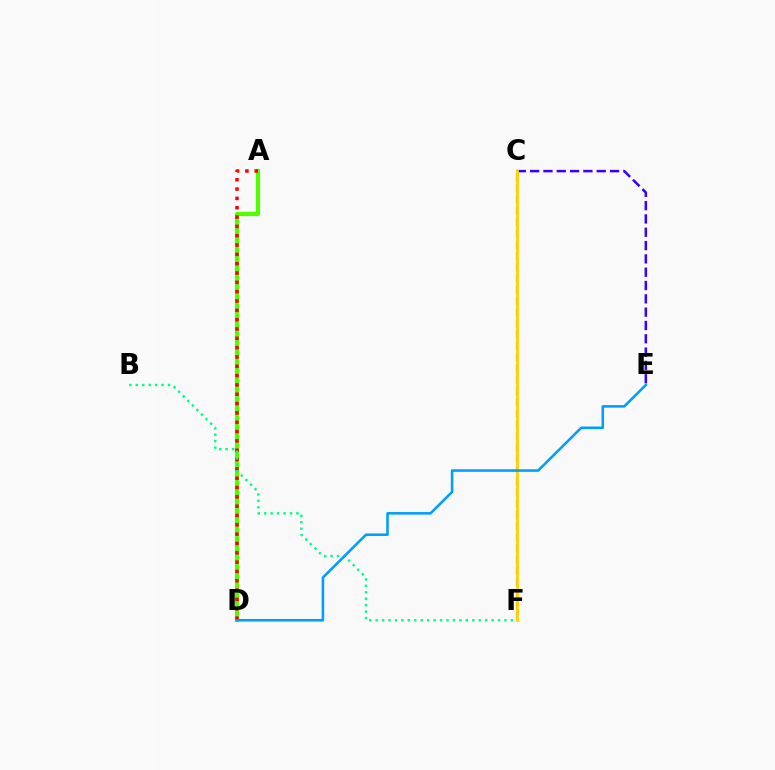{('A', 'D'): [{'color': '#4fff00', 'line_style': 'solid', 'thickness': 2.99}, {'color': '#ff0000', 'line_style': 'dotted', 'thickness': 2.53}], ('C', 'F'): [{'color': '#ff00ed', 'line_style': 'dashed', 'thickness': 1.53}, {'color': '#ffd500', 'line_style': 'solid', 'thickness': 2.07}], ('C', 'E'): [{'color': '#3700ff', 'line_style': 'dashed', 'thickness': 1.81}], ('B', 'F'): [{'color': '#00ff86', 'line_style': 'dotted', 'thickness': 1.75}], ('D', 'E'): [{'color': '#009eff', 'line_style': 'solid', 'thickness': 1.85}]}